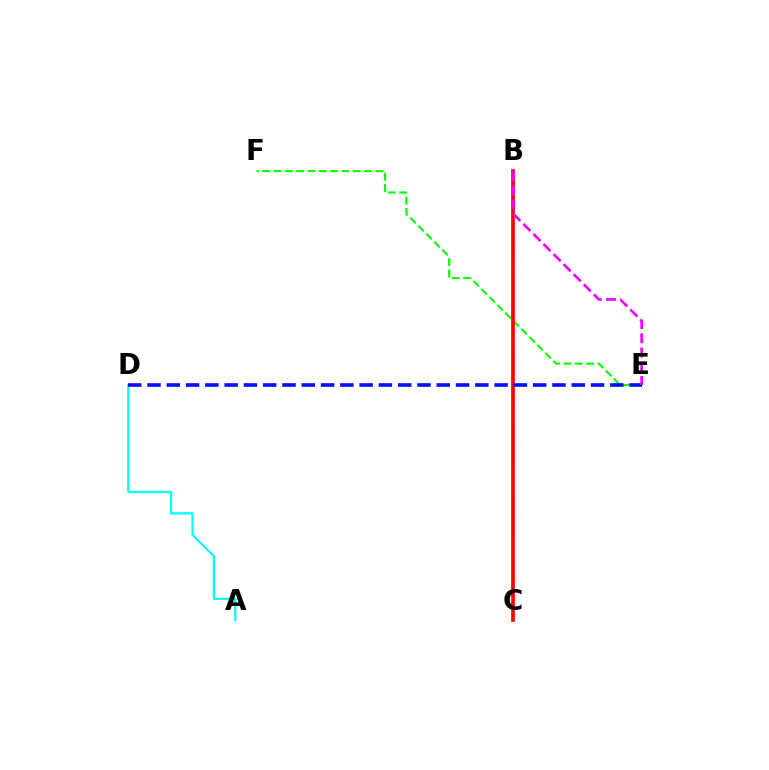{('E', 'F'): [{'color': '#08ff00', 'line_style': 'dashed', 'thickness': 1.54}], ('B', 'C'): [{'color': '#fcf500', 'line_style': 'dotted', 'thickness': 2.45}, {'color': '#ff0000', 'line_style': 'solid', 'thickness': 2.65}], ('A', 'D'): [{'color': '#00fff6', 'line_style': 'solid', 'thickness': 1.61}], ('D', 'E'): [{'color': '#0010ff', 'line_style': 'dashed', 'thickness': 2.62}], ('B', 'E'): [{'color': '#ee00ff', 'line_style': 'dashed', 'thickness': 1.93}]}